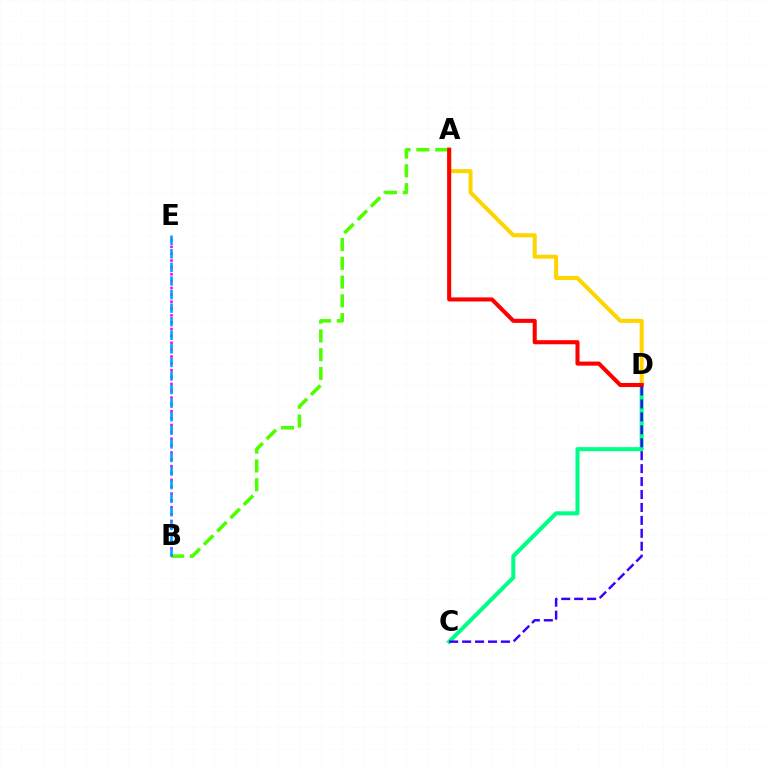{('C', 'D'): [{'color': '#00ff86', 'line_style': 'solid', 'thickness': 2.92}, {'color': '#3700ff', 'line_style': 'dashed', 'thickness': 1.76}], ('A', 'B'): [{'color': '#4fff00', 'line_style': 'dashed', 'thickness': 2.55}], ('B', 'E'): [{'color': '#ff00ed', 'line_style': 'dotted', 'thickness': 1.86}, {'color': '#009eff', 'line_style': 'dashed', 'thickness': 1.84}], ('A', 'D'): [{'color': '#ffd500', 'line_style': 'solid', 'thickness': 2.89}, {'color': '#ff0000', 'line_style': 'solid', 'thickness': 2.93}]}